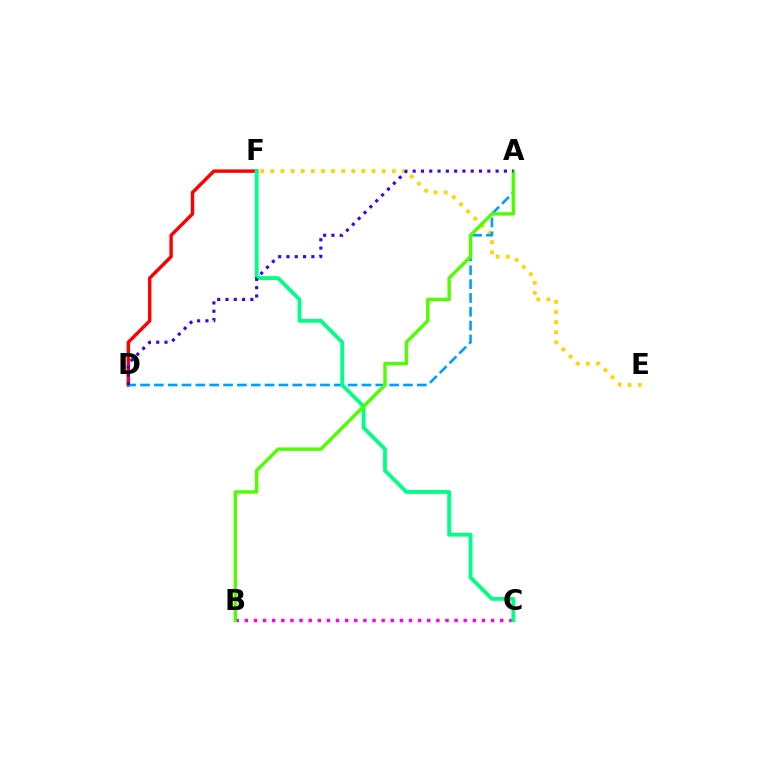{('B', 'C'): [{'color': '#ff00ed', 'line_style': 'dotted', 'thickness': 2.48}], ('E', 'F'): [{'color': '#ffd500', 'line_style': 'dotted', 'thickness': 2.75}], ('D', 'F'): [{'color': '#ff0000', 'line_style': 'solid', 'thickness': 2.46}], ('A', 'D'): [{'color': '#009eff', 'line_style': 'dashed', 'thickness': 1.88}, {'color': '#3700ff', 'line_style': 'dotted', 'thickness': 2.25}], ('C', 'F'): [{'color': '#00ff86', 'line_style': 'solid', 'thickness': 2.74}], ('A', 'B'): [{'color': '#4fff00', 'line_style': 'solid', 'thickness': 2.45}]}